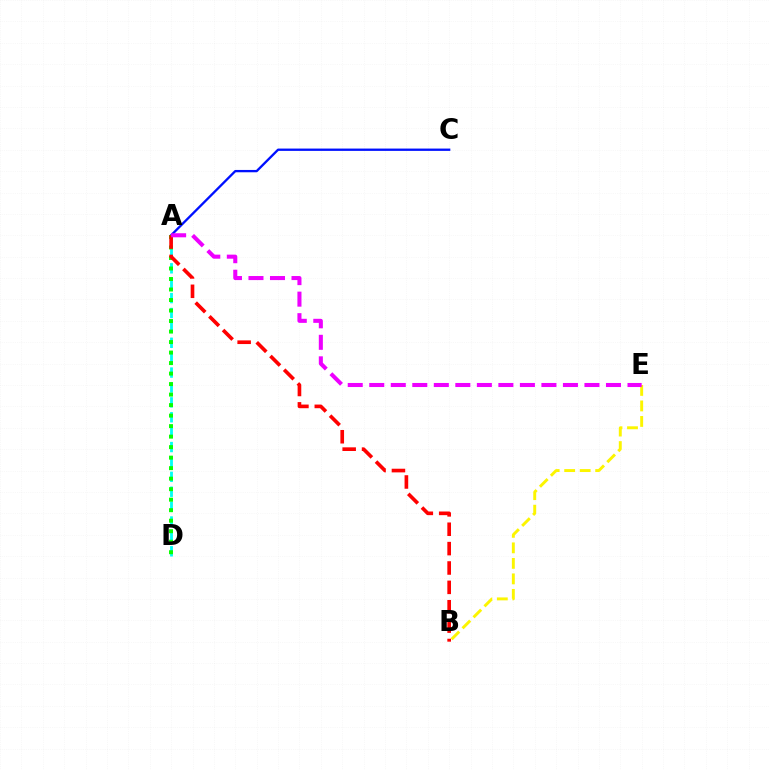{('B', 'E'): [{'color': '#fcf500', 'line_style': 'dashed', 'thickness': 2.11}], ('A', 'D'): [{'color': '#00fff6', 'line_style': 'dashed', 'thickness': 2.02}, {'color': '#08ff00', 'line_style': 'dotted', 'thickness': 2.85}], ('A', 'C'): [{'color': '#0010ff', 'line_style': 'solid', 'thickness': 1.67}], ('A', 'B'): [{'color': '#ff0000', 'line_style': 'dashed', 'thickness': 2.63}], ('A', 'E'): [{'color': '#ee00ff', 'line_style': 'dashed', 'thickness': 2.92}]}